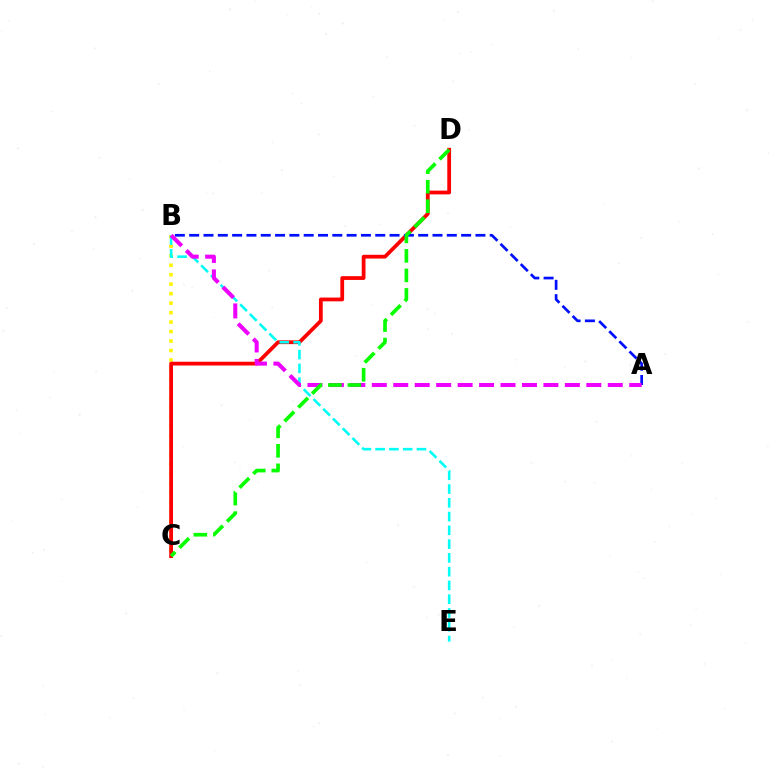{('B', 'C'): [{'color': '#fcf500', 'line_style': 'dotted', 'thickness': 2.58}], ('C', 'D'): [{'color': '#ff0000', 'line_style': 'solid', 'thickness': 2.72}, {'color': '#08ff00', 'line_style': 'dashed', 'thickness': 2.65}], ('B', 'E'): [{'color': '#00fff6', 'line_style': 'dashed', 'thickness': 1.87}], ('A', 'B'): [{'color': '#0010ff', 'line_style': 'dashed', 'thickness': 1.94}, {'color': '#ee00ff', 'line_style': 'dashed', 'thickness': 2.91}]}